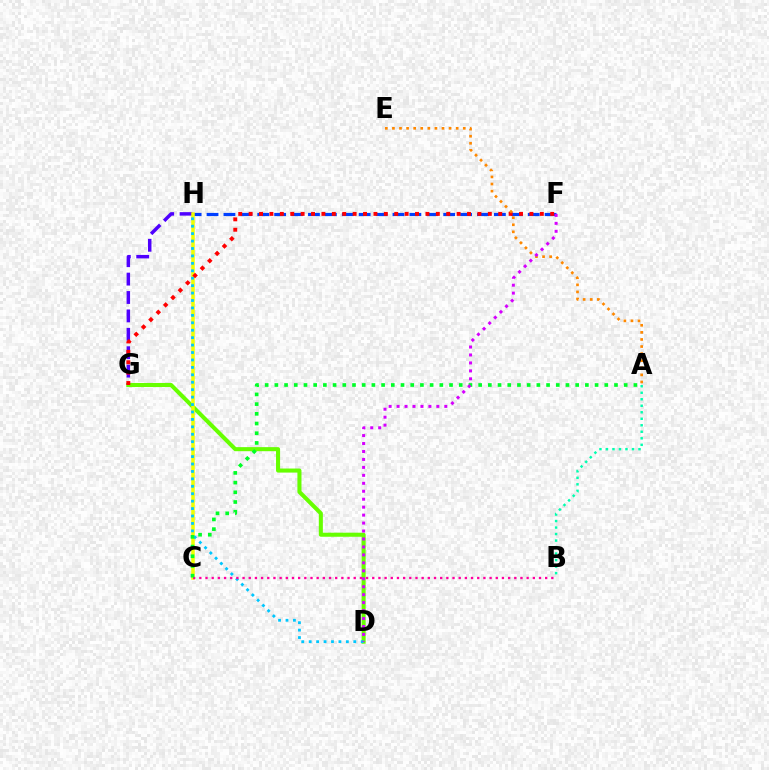{('G', 'H'): [{'color': '#4f00ff', 'line_style': 'dashed', 'thickness': 2.5}], ('F', 'H'): [{'color': '#003fff', 'line_style': 'dashed', 'thickness': 2.3}], ('D', 'G'): [{'color': '#66ff00', 'line_style': 'solid', 'thickness': 2.92}], ('C', 'H'): [{'color': '#eeff00', 'line_style': 'solid', 'thickness': 2.53}], ('D', 'H'): [{'color': '#00c7ff', 'line_style': 'dotted', 'thickness': 2.02}], ('A', 'B'): [{'color': '#00ffaf', 'line_style': 'dotted', 'thickness': 1.77}], ('B', 'C'): [{'color': '#ff00a0', 'line_style': 'dotted', 'thickness': 1.68}], ('A', 'C'): [{'color': '#00ff27', 'line_style': 'dotted', 'thickness': 2.64}], ('F', 'G'): [{'color': '#ff0000', 'line_style': 'dotted', 'thickness': 2.83}], ('A', 'E'): [{'color': '#ff8800', 'line_style': 'dotted', 'thickness': 1.92}], ('D', 'F'): [{'color': '#d600ff', 'line_style': 'dotted', 'thickness': 2.16}]}